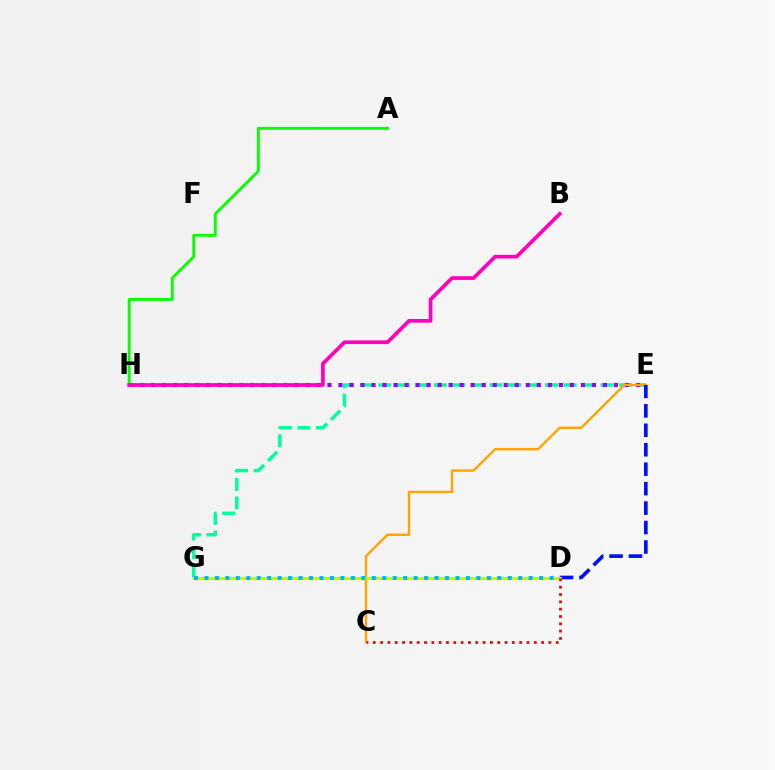{('E', 'G'): [{'color': '#00ff9d', 'line_style': 'dashed', 'thickness': 2.52}], ('E', 'H'): [{'color': '#9b00ff', 'line_style': 'dotted', 'thickness': 2.99}], ('A', 'H'): [{'color': '#08ff00', 'line_style': 'solid', 'thickness': 2.08}], ('C', 'E'): [{'color': '#ffa500', 'line_style': 'solid', 'thickness': 1.73}], ('D', 'E'): [{'color': '#0010ff', 'line_style': 'dashed', 'thickness': 2.64}], ('D', 'G'): [{'color': '#b3ff00', 'line_style': 'solid', 'thickness': 2.3}, {'color': '#00b5ff', 'line_style': 'dotted', 'thickness': 2.84}], ('B', 'H'): [{'color': '#ff00bd', 'line_style': 'solid', 'thickness': 2.66}], ('C', 'D'): [{'color': '#ff0000', 'line_style': 'dotted', 'thickness': 1.99}]}